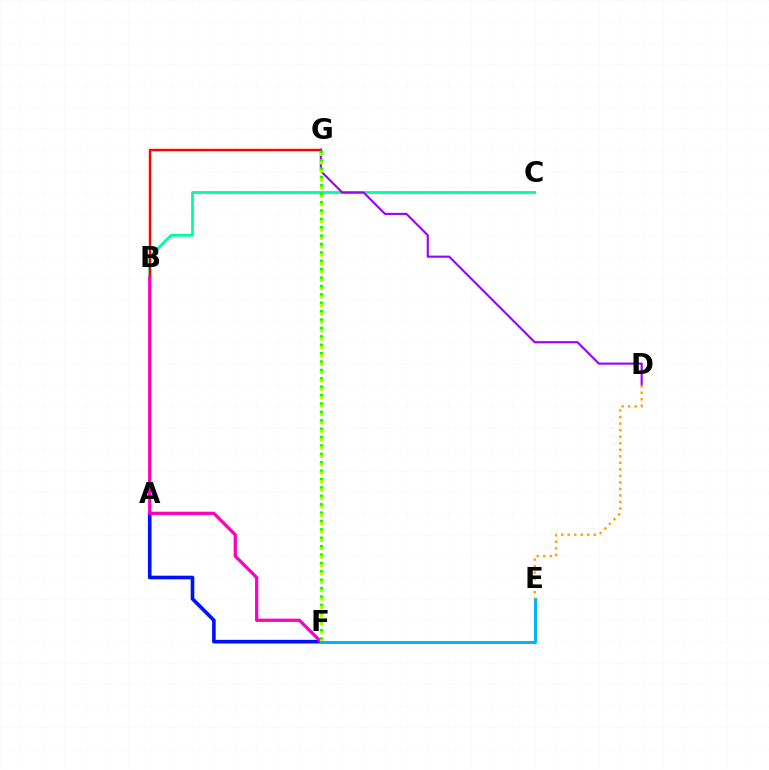{('B', 'C'): [{'color': '#00ff9d', 'line_style': 'solid', 'thickness': 2.03}], ('D', 'G'): [{'color': '#9b00ff', 'line_style': 'solid', 'thickness': 1.52}], ('A', 'F'): [{'color': '#0010ff', 'line_style': 'solid', 'thickness': 2.6}], ('B', 'G'): [{'color': '#ff0000', 'line_style': 'solid', 'thickness': 1.73}], ('F', 'G'): [{'color': '#08ff00', 'line_style': 'dotted', 'thickness': 2.28}, {'color': '#b3ff00', 'line_style': 'dotted', 'thickness': 2.28}], ('B', 'F'): [{'color': '#ff00bd', 'line_style': 'solid', 'thickness': 2.33}], ('E', 'F'): [{'color': '#00b5ff', 'line_style': 'solid', 'thickness': 2.15}], ('D', 'E'): [{'color': '#ffa500', 'line_style': 'dotted', 'thickness': 1.77}]}